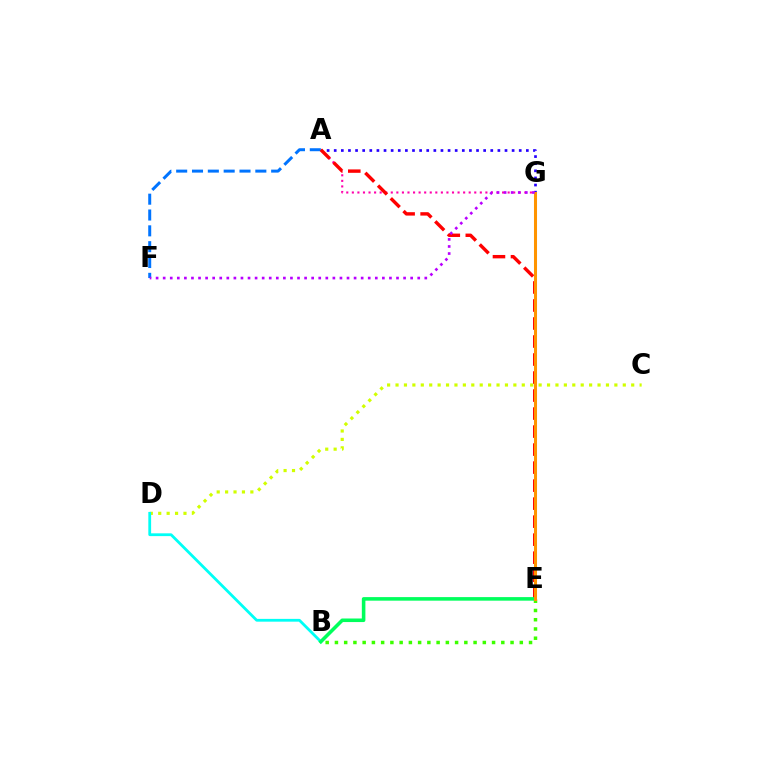{('B', 'E'): [{'color': '#3dff00', 'line_style': 'dotted', 'thickness': 2.51}, {'color': '#00ff5c', 'line_style': 'solid', 'thickness': 2.57}], ('A', 'G'): [{'color': '#ff00ac', 'line_style': 'dotted', 'thickness': 1.51}, {'color': '#2500ff', 'line_style': 'dotted', 'thickness': 1.93}], ('C', 'D'): [{'color': '#d1ff00', 'line_style': 'dotted', 'thickness': 2.29}], ('B', 'D'): [{'color': '#00fff6', 'line_style': 'solid', 'thickness': 2.01}], ('A', 'F'): [{'color': '#0074ff', 'line_style': 'dashed', 'thickness': 2.15}], ('A', 'E'): [{'color': '#ff0000', 'line_style': 'dashed', 'thickness': 2.45}], ('E', 'G'): [{'color': '#ff9400', 'line_style': 'solid', 'thickness': 2.19}], ('F', 'G'): [{'color': '#b900ff', 'line_style': 'dotted', 'thickness': 1.92}]}